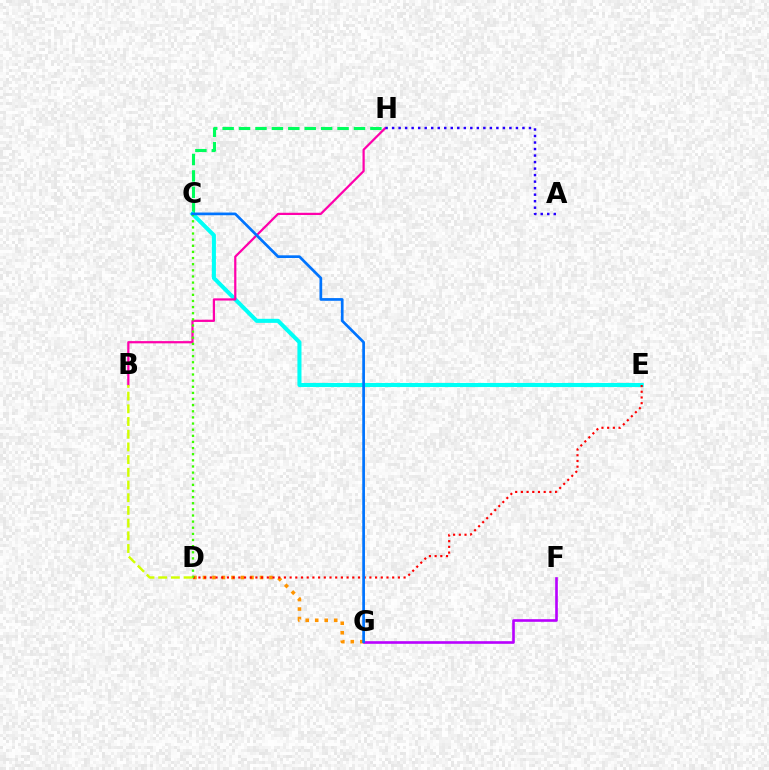{('C', 'H'): [{'color': '#00ff5c', 'line_style': 'dashed', 'thickness': 2.23}], ('C', 'E'): [{'color': '#00fff6', 'line_style': 'solid', 'thickness': 2.93}], ('D', 'G'): [{'color': '#ff9400', 'line_style': 'dotted', 'thickness': 2.58}], ('B', 'H'): [{'color': '#ff00ac', 'line_style': 'solid', 'thickness': 1.6}], ('D', 'E'): [{'color': '#ff0000', 'line_style': 'dotted', 'thickness': 1.55}], ('C', 'D'): [{'color': '#3dff00', 'line_style': 'dotted', 'thickness': 1.67}], ('F', 'G'): [{'color': '#b900ff', 'line_style': 'solid', 'thickness': 1.89}], ('A', 'H'): [{'color': '#2500ff', 'line_style': 'dotted', 'thickness': 1.77}], ('B', 'D'): [{'color': '#d1ff00', 'line_style': 'dashed', 'thickness': 1.73}], ('C', 'G'): [{'color': '#0074ff', 'line_style': 'solid', 'thickness': 1.95}]}